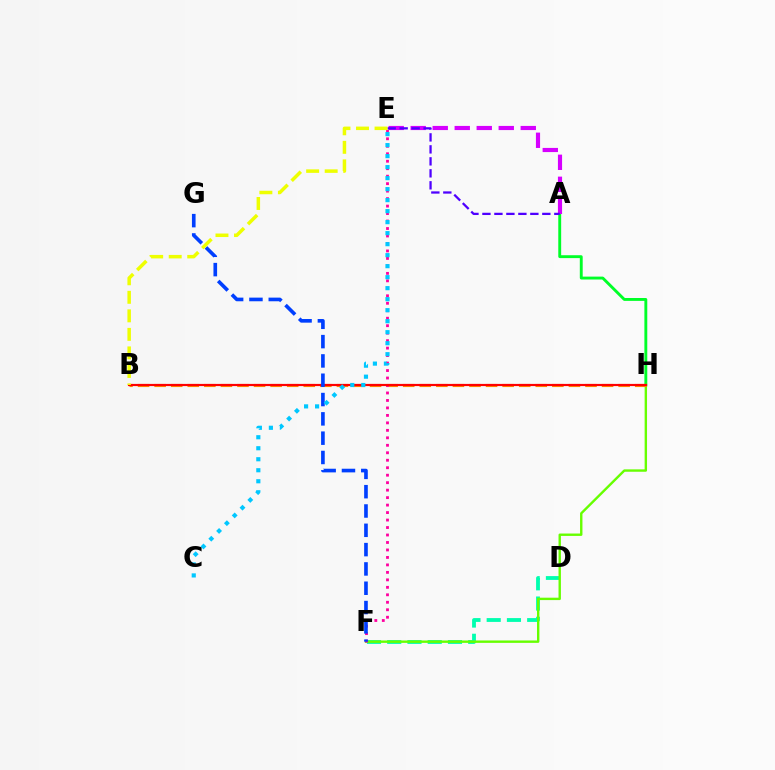{('D', 'F'): [{'color': '#00ffaf', 'line_style': 'dashed', 'thickness': 2.75}], ('A', 'H'): [{'color': '#00ff27', 'line_style': 'solid', 'thickness': 2.08}], ('F', 'H'): [{'color': '#66ff00', 'line_style': 'solid', 'thickness': 1.72}], ('B', 'H'): [{'color': '#ff8800', 'line_style': 'dashed', 'thickness': 2.25}, {'color': '#ff0000', 'line_style': 'solid', 'thickness': 1.57}], ('E', 'F'): [{'color': '#ff00a0', 'line_style': 'dotted', 'thickness': 2.03}], ('F', 'G'): [{'color': '#003fff', 'line_style': 'dashed', 'thickness': 2.62}], ('A', 'E'): [{'color': '#d600ff', 'line_style': 'dashed', 'thickness': 2.99}, {'color': '#4f00ff', 'line_style': 'dashed', 'thickness': 1.63}], ('B', 'E'): [{'color': '#eeff00', 'line_style': 'dashed', 'thickness': 2.52}], ('C', 'E'): [{'color': '#00c7ff', 'line_style': 'dotted', 'thickness': 2.99}]}